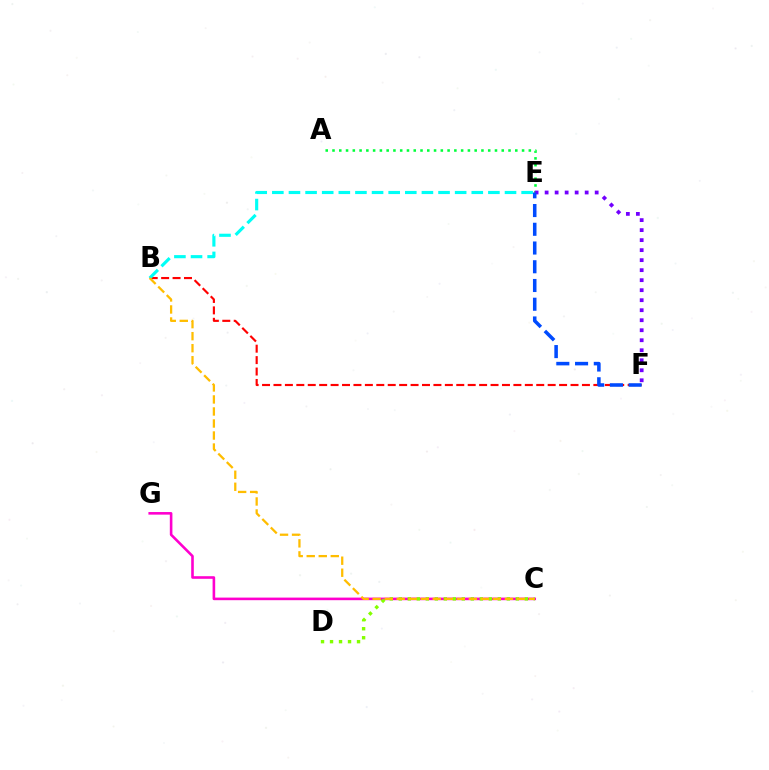{('A', 'E'): [{'color': '#00ff39', 'line_style': 'dotted', 'thickness': 1.84}], ('B', 'F'): [{'color': '#ff0000', 'line_style': 'dashed', 'thickness': 1.55}], ('B', 'E'): [{'color': '#00fff6', 'line_style': 'dashed', 'thickness': 2.26}], ('E', 'F'): [{'color': '#7200ff', 'line_style': 'dotted', 'thickness': 2.72}, {'color': '#004bff', 'line_style': 'dashed', 'thickness': 2.55}], ('C', 'G'): [{'color': '#ff00cf', 'line_style': 'solid', 'thickness': 1.87}], ('C', 'D'): [{'color': '#84ff00', 'line_style': 'dotted', 'thickness': 2.45}], ('B', 'C'): [{'color': '#ffbd00', 'line_style': 'dashed', 'thickness': 1.63}]}